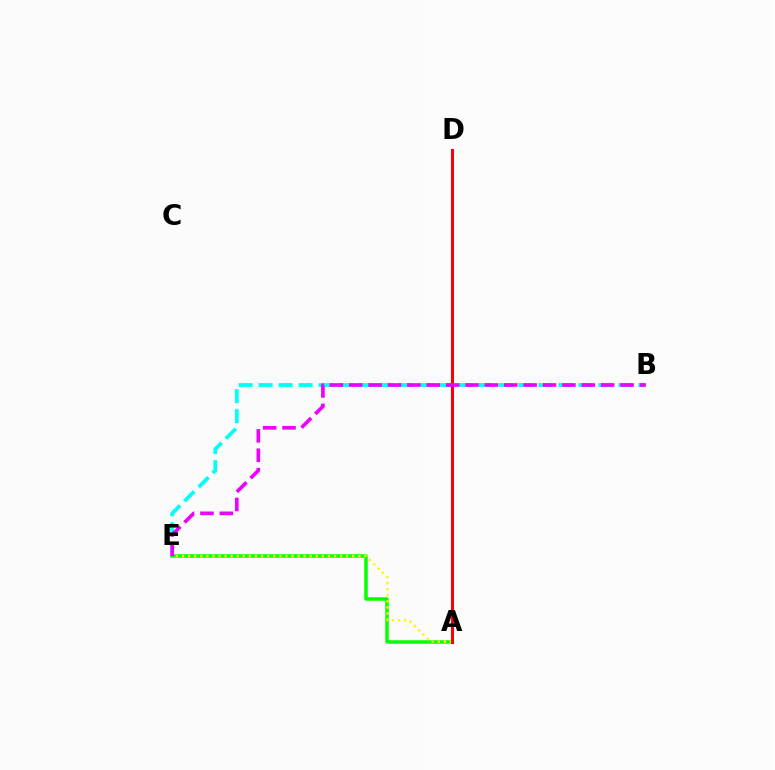{('A', 'E'): [{'color': '#08ff00', 'line_style': 'solid', 'thickness': 2.52}, {'color': '#fcf500', 'line_style': 'dotted', 'thickness': 1.65}], ('A', 'D'): [{'color': '#0010ff', 'line_style': 'dotted', 'thickness': 1.93}, {'color': '#ff0000', 'line_style': 'solid', 'thickness': 2.19}], ('B', 'E'): [{'color': '#00fff6', 'line_style': 'dashed', 'thickness': 2.71}, {'color': '#ee00ff', 'line_style': 'dashed', 'thickness': 2.63}]}